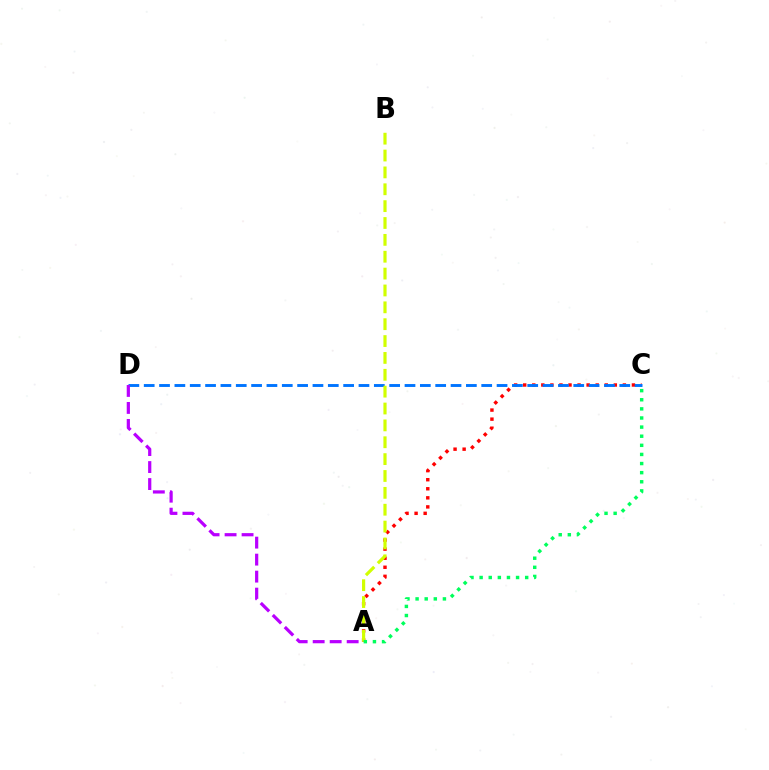{('A', 'C'): [{'color': '#ff0000', 'line_style': 'dotted', 'thickness': 2.46}, {'color': '#00ff5c', 'line_style': 'dotted', 'thickness': 2.48}], ('C', 'D'): [{'color': '#0074ff', 'line_style': 'dashed', 'thickness': 2.08}], ('A', 'B'): [{'color': '#d1ff00', 'line_style': 'dashed', 'thickness': 2.29}], ('A', 'D'): [{'color': '#b900ff', 'line_style': 'dashed', 'thickness': 2.31}]}